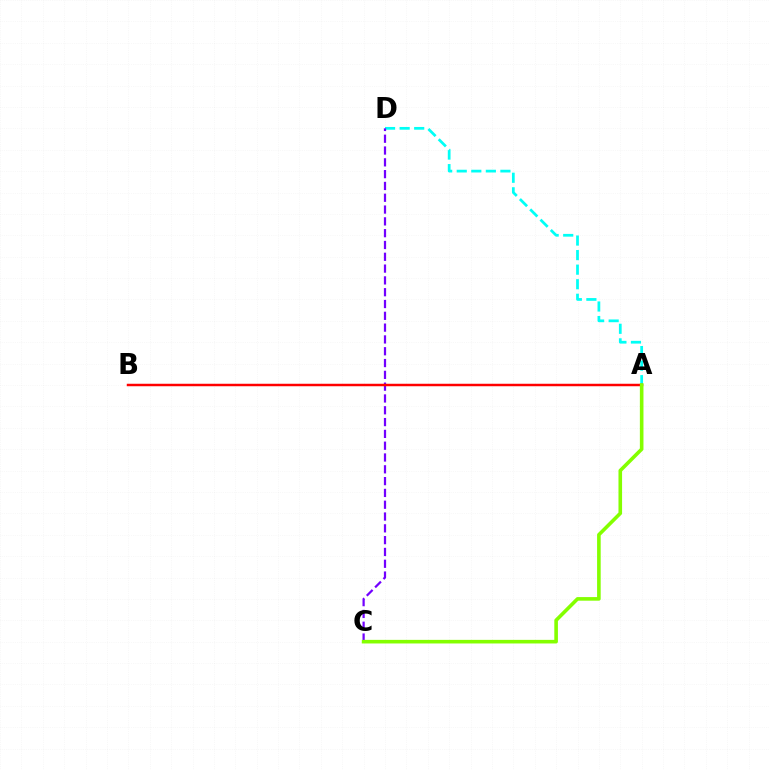{('A', 'D'): [{'color': '#00fff6', 'line_style': 'dashed', 'thickness': 1.98}], ('C', 'D'): [{'color': '#7200ff', 'line_style': 'dashed', 'thickness': 1.6}], ('A', 'B'): [{'color': '#ff0000', 'line_style': 'solid', 'thickness': 1.78}], ('A', 'C'): [{'color': '#84ff00', 'line_style': 'solid', 'thickness': 2.59}]}